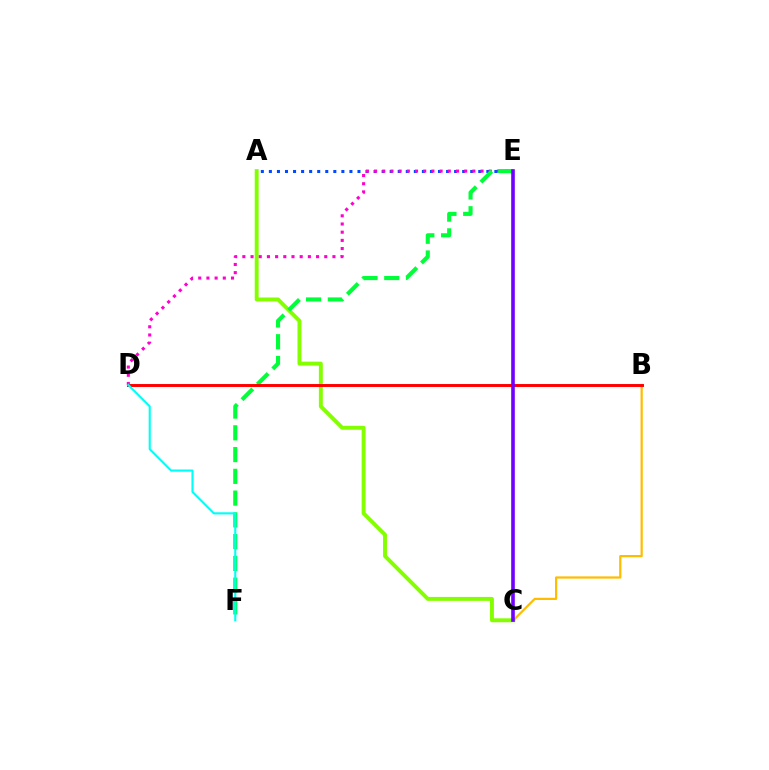{('B', 'C'): [{'color': '#ffbd00', 'line_style': 'solid', 'thickness': 1.6}], ('A', 'C'): [{'color': '#84ff00', 'line_style': 'solid', 'thickness': 2.82}], ('A', 'E'): [{'color': '#004bff', 'line_style': 'dotted', 'thickness': 2.19}], ('D', 'E'): [{'color': '#ff00cf', 'line_style': 'dotted', 'thickness': 2.23}], ('E', 'F'): [{'color': '#00ff39', 'line_style': 'dashed', 'thickness': 2.96}], ('B', 'D'): [{'color': '#ff0000', 'line_style': 'solid', 'thickness': 2.11}], ('C', 'E'): [{'color': '#7200ff', 'line_style': 'solid', 'thickness': 2.6}], ('D', 'F'): [{'color': '#00fff6', 'line_style': 'solid', 'thickness': 1.53}]}